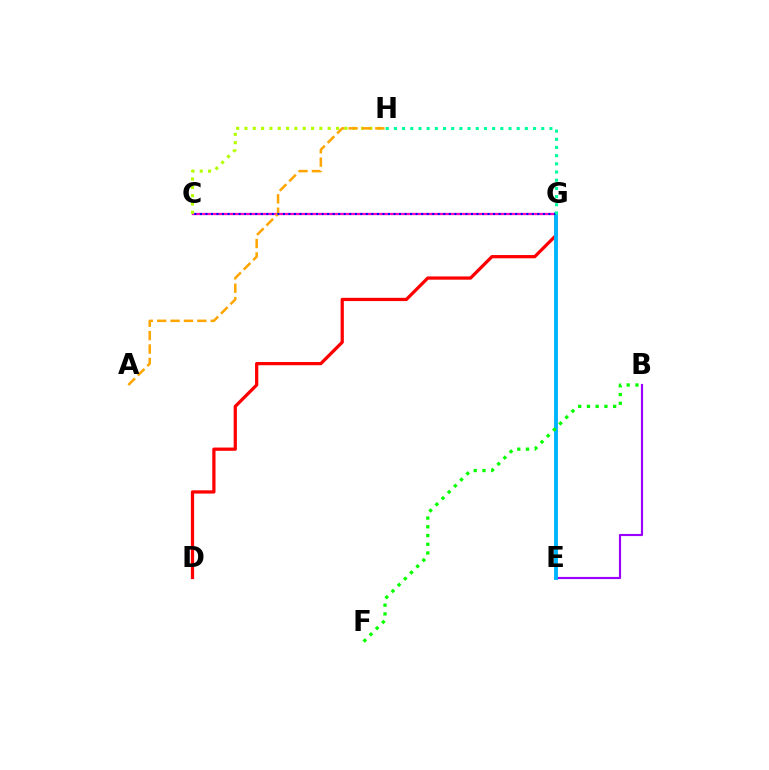{('D', 'G'): [{'color': '#ff0000', 'line_style': 'solid', 'thickness': 2.34}], ('B', 'E'): [{'color': '#9b00ff', 'line_style': 'solid', 'thickness': 1.55}], ('C', 'G'): [{'color': '#ff00bd', 'line_style': 'solid', 'thickness': 1.64}, {'color': '#0010ff', 'line_style': 'dotted', 'thickness': 1.5}], ('C', 'H'): [{'color': '#b3ff00', 'line_style': 'dotted', 'thickness': 2.26}], ('A', 'H'): [{'color': '#ffa500', 'line_style': 'dashed', 'thickness': 1.82}], ('E', 'G'): [{'color': '#00b5ff', 'line_style': 'solid', 'thickness': 2.79}], ('B', 'F'): [{'color': '#08ff00', 'line_style': 'dotted', 'thickness': 2.37}], ('G', 'H'): [{'color': '#00ff9d', 'line_style': 'dotted', 'thickness': 2.22}]}